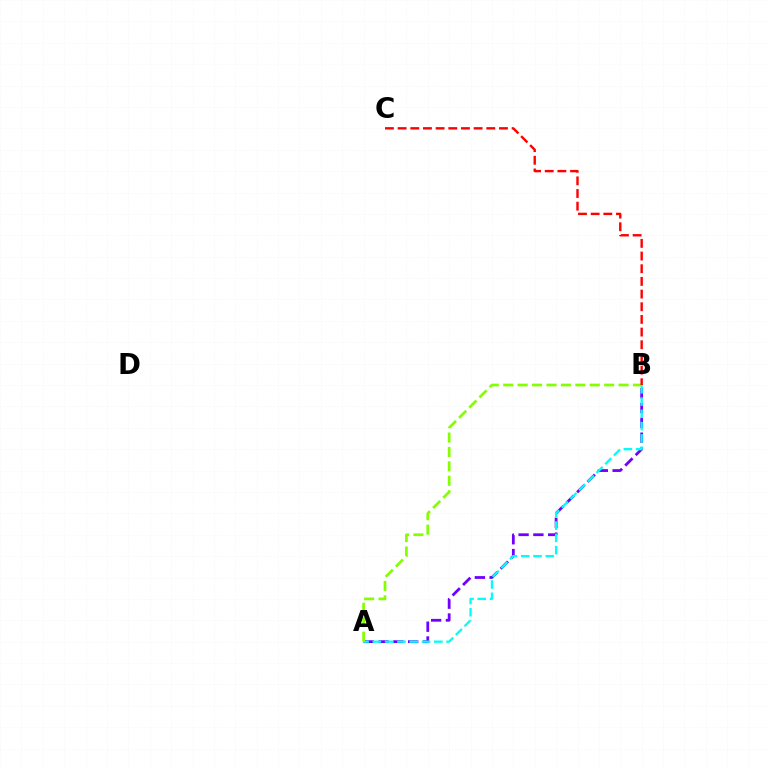{('A', 'B'): [{'color': '#7200ff', 'line_style': 'dashed', 'thickness': 2.01}, {'color': '#00fff6', 'line_style': 'dashed', 'thickness': 1.67}, {'color': '#84ff00', 'line_style': 'dashed', 'thickness': 1.96}], ('B', 'C'): [{'color': '#ff0000', 'line_style': 'dashed', 'thickness': 1.72}]}